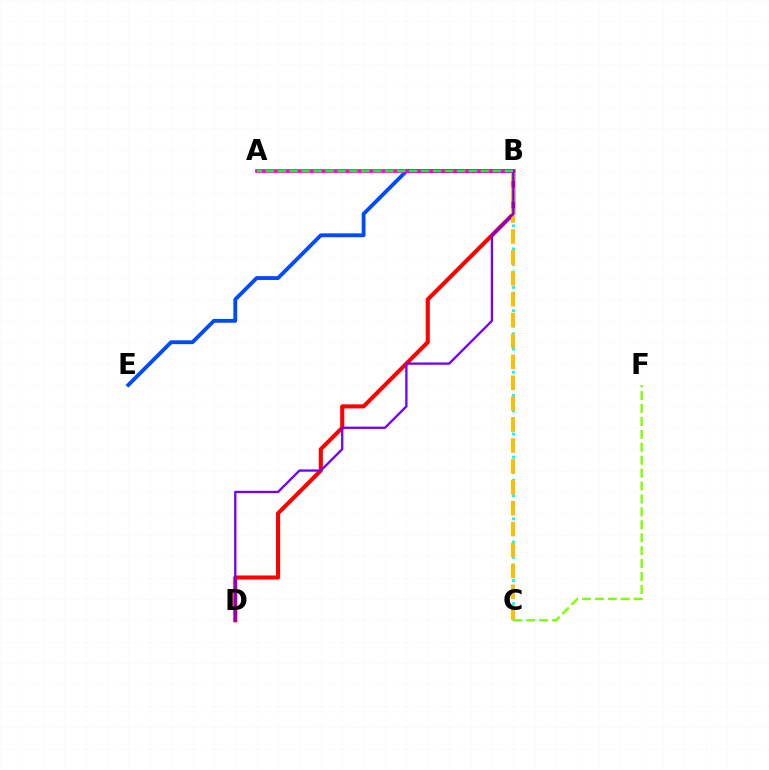{('B', 'E'): [{'color': '#004bff', 'line_style': 'solid', 'thickness': 2.77}], ('B', 'C'): [{'color': '#00fff6', 'line_style': 'dotted', 'thickness': 2.09}, {'color': '#ffbd00', 'line_style': 'dashed', 'thickness': 2.84}], ('B', 'D'): [{'color': '#ff0000', 'line_style': 'solid', 'thickness': 2.93}, {'color': '#7200ff', 'line_style': 'solid', 'thickness': 1.66}], ('A', 'B'): [{'color': '#ff00cf', 'line_style': 'solid', 'thickness': 2.66}, {'color': '#00ff39', 'line_style': 'dashed', 'thickness': 1.62}], ('C', 'F'): [{'color': '#84ff00', 'line_style': 'dashed', 'thickness': 1.76}]}